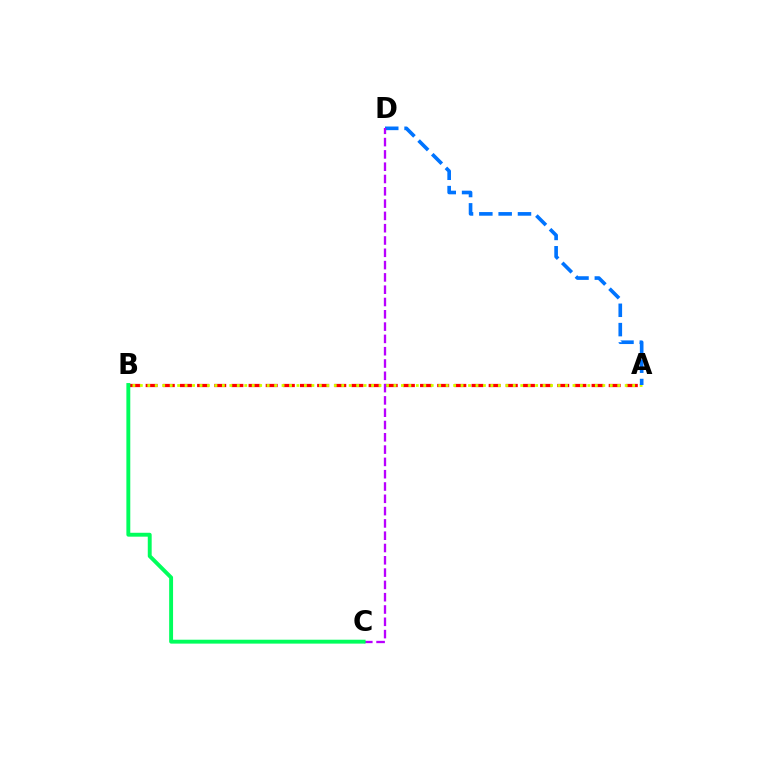{('A', 'B'): [{'color': '#ff0000', 'line_style': 'dashed', 'thickness': 2.33}, {'color': '#d1ff00', 'line_style': 'dotted', 'thickness': 2.03}], ('A', 'D'): [{'color': '#0074ff', 'line_style': 'dashed', 'thickness': 2.63}], ('C', 'D'): [{'color': '#b900ff', 'line_style': 'dashed', 'thickness': 1.67}], ('B', 'C'): [{'color': '#00ff5c', 'line_style': 'solid', 'thickness': 2.81}]}